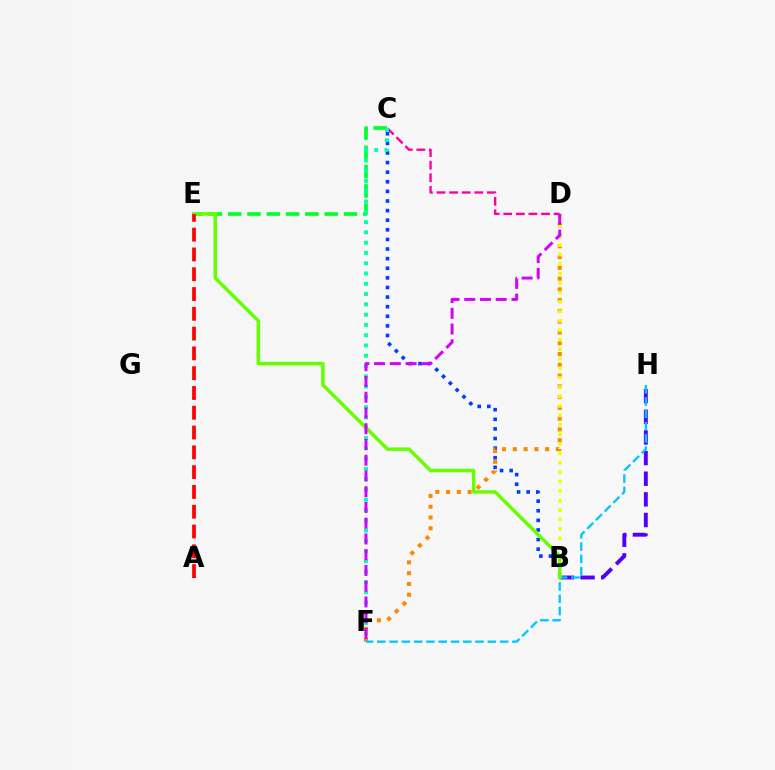{('C', 'E'): [{'color': '#00ff27', 'line_style': 'dashed', 'thickness': 2.62}], ('B', 'H'): [{'color': '#4f00ff', 'line_style': 'dashed', 'thickness': 2.8}], ('B', 'C'): [{'color': '#003fff', 'line_style': 'dotted', 'thickness': 2.61}], ('D', 'F'): [{'color': '#ff8800', 'line_style': 'dotted', 'thickness': 2.93}, {'color': '#d600ff', 'line_style': 'dashed', 'thickness': 2.14}], ('C', 'D'): [{'color': '#ff00a0', 'line_style': 'dashed', 'thickness': 1.71}], ('B', 'D'): [{'color': '#eeff00', 'line_style': 'dotted', 'thickness': 2.57}], ('F', 'H'): [{'color': '#00c7ff', 'line_style': 'dashed', 'thickness': 1.67}], ('C', 'F'): [{'color': '#00ffaf', 'line_style': 'dotted', 'thickness': 2.79}], ('B', 'E'): [{'color': '#66ff00', 'line_style': 'solid', 'thickness': 2.51}], ('A', 'E'): [{'color': '#ff0000', 'line_style': 'dashed', 'thickness': 2.69}]}